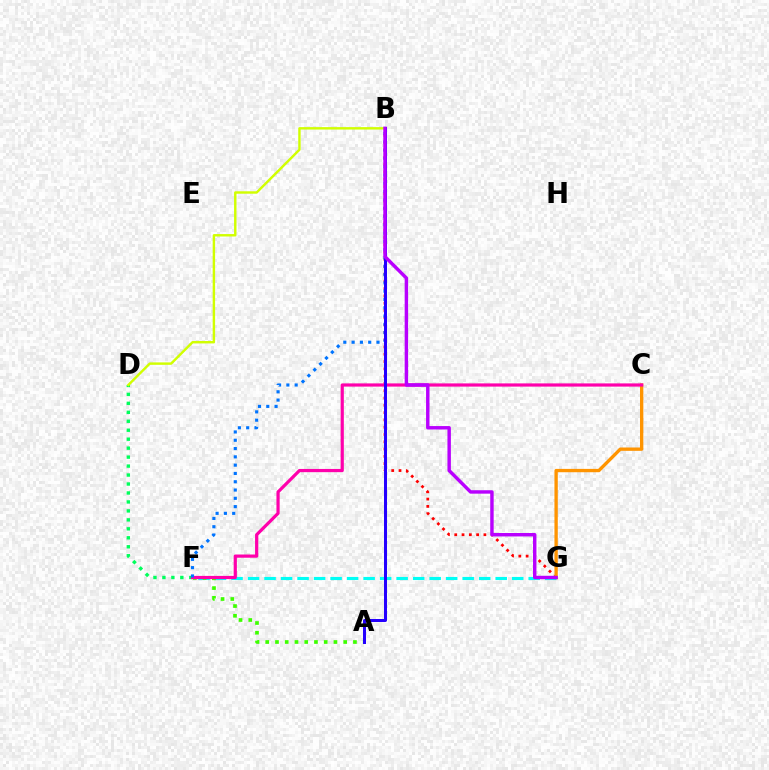{('F', 'G'): [{'color': '#00fff6', 'line_style': 'dashed', 'thickness': 2.24}], ('D', 'F'): [{'color': '#00ff5c', 'line_style': 'dotted', 'thickness': 2.44}], ('B', 'G'): [{'color': '#ff0000', 'line_style': 'dotted', 'thickness': 1.98}, {'color': '#b900ff', 'line_style': 'solid', 'thickness': 2.47}], ('A', 'F'): [{'color': '#3dff00', 'line_style': 'dotted', 'thickness': 2.65}], ('C', 'G'): [{'color': '#ff9400', 'line_style': 'solid', 'thickness': 2.4}], ('C', 'F'): [{'color': '#ff00ac', 'line_style': 'solid', 'thickness': 2.31}], ('B', 'F'): [{'color': '#0074ff', 'line_style': 'dotted', 'thickness': 2.25}], ('B', 'D'): [{'color': '#d1ff00', 'line_style': 'solid', 'thickness': 1.75}], ('A', 'B'): [{'color': '#2500ff', 'line_style': 'solid', 'thickness': 2.16}]}